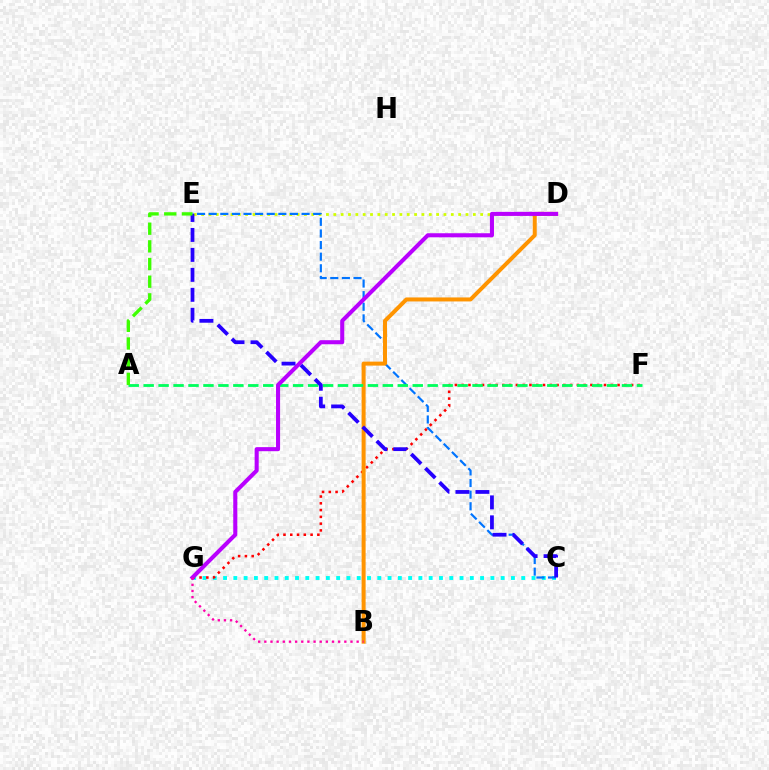{('D', 'E'): [{'color': '#d1ff00', 'line_style': 'dotted', 'thickness': 2.0}], ('C', 'G'): [{'color': '#00fff6', 'line_style': 'dotted', 'thickness': 2.79}], ('F', 'G'): [{'color': '#ff0000', 'line_style': 'dotted', 'thickness': 1.84}], ('C', 'E'): [{'color': '#0074ff', 'line_style': 'dashed', 'thickness': 1.58}, {'color': '#2500ff', 'line_style': 'dashed', 'thickness': 2.71}], ('B', 'D'): [{'color': '#ff9400', 'line_style': 'solid', 'thickness': 2.88}], ('A', 'F'): [{'color': '#00ff5c', 'line_style': 'dashed', 'thickness': 2.03}], ('D', 'G'): [{'color': '#b900ff', 'line_style': 'solid', 'thickness': 2.92}], ('B', 'G'): [{'color': '#ff00ac', 'line_style': 'dotted', 'thickness': 1.67}], ('A', 'E'): [{'color': '#3dff00', 'line_style': 'dashed', 'thickness': 2.4}]}